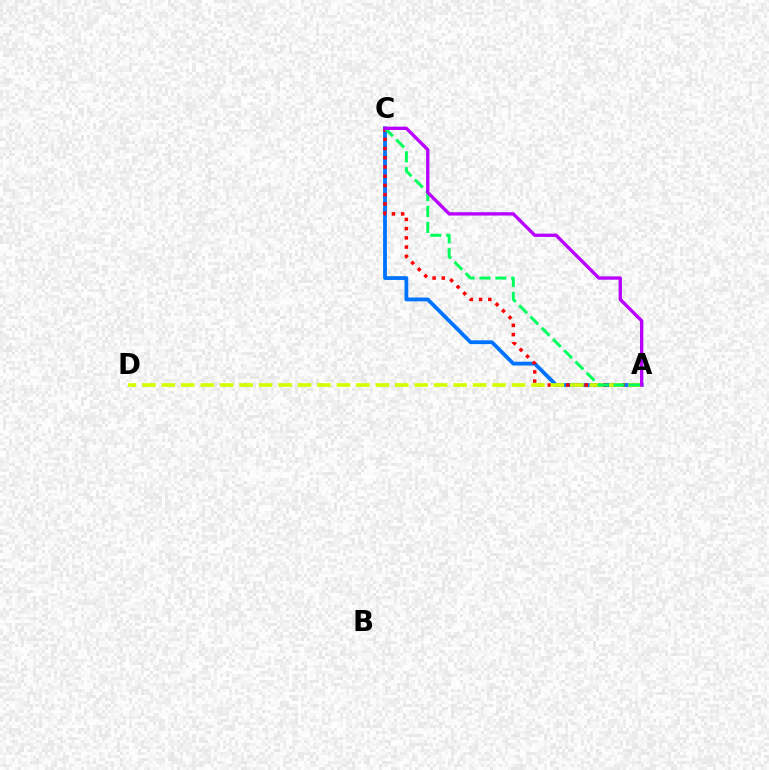{('A', 'C'): [{'color': '#0074ff', 'line_style': 'solid', 'thickness': 2.73}, {'color': '#ff0000', 'line_style': 'dotted', 'thickness': 2.51}, {'color': '#00ff5c', 'line_style': 'dashed', 'thickness': 2.16}, {'color': '#b900ff', 'line_style': 'solid', 'thickness': 2.4}], ('A', 'D'): [{'color': '#d1ff00', 'line_style': 'dashed', 'thickness': 2.64}]}